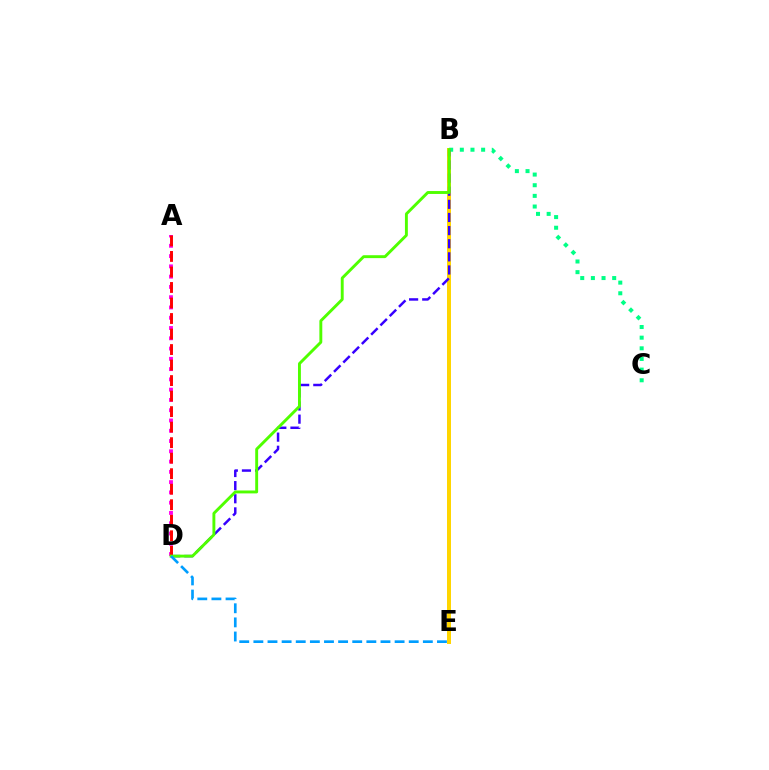{('A', 'D'): [{'color': '#ff00ed', 'line_style': 'dotted', 'thickness': 2.79}, {'color': '#ff0000', 'line_style': 'dashed', 'thickness': 2.11}], ('B', 'E'): [{'color': '#ffd500', 'line_style': 'solid', 'thickness': 2.88}], ('B', 'C'): [{'color': '#00ff86', 'line_style': 'dotted', 'thickness': 2.89}], ('B', 'D'): [{'color': '#3700ff', 'line_style': 'dashed', 'thickness': 1.78}, {'color': '#4fff00', 'line_style': 'solid', 'thickness': 2.09}], ('D', 'E'): [{'color': '#009eff', 'line_style': 'dashed', 'thickness': 1.92}]}